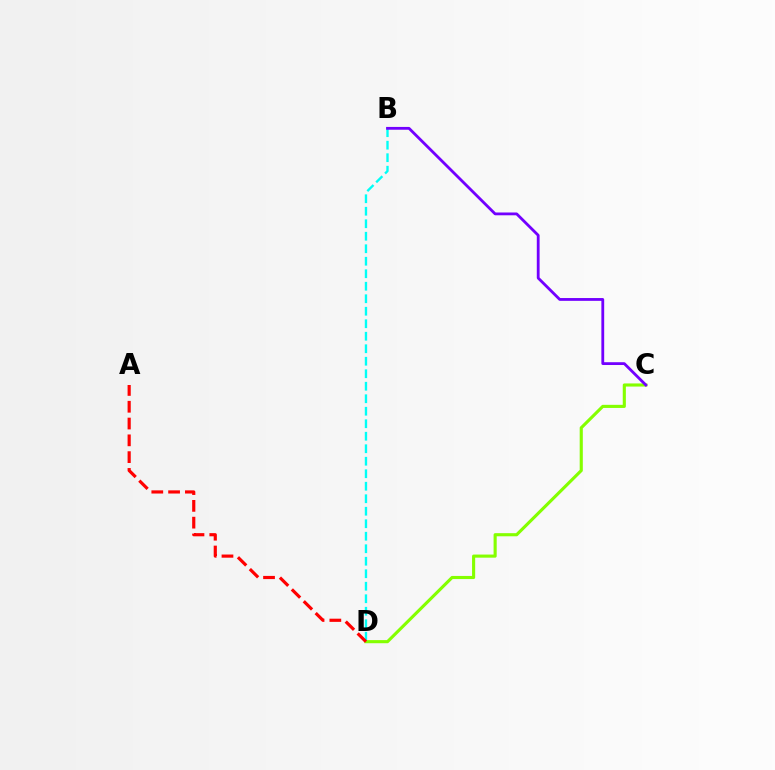{('C', 'D'): [{'color': '#84ff00', 'line_style': 'solid', 'thickness': 2.24}], ('B', 'D'): [{'color': '#00fff6', 'line_style': 'dashed', 'thickness': 1.7}], ('B', 'C'): [{'color': '#7200ff', 'line_style': 'solid', 'thickness': 2.02}], ('A', 'D'): [{'color': '#ff0000', 'line_style': 'dashed', 'thickness': 2.28}]}